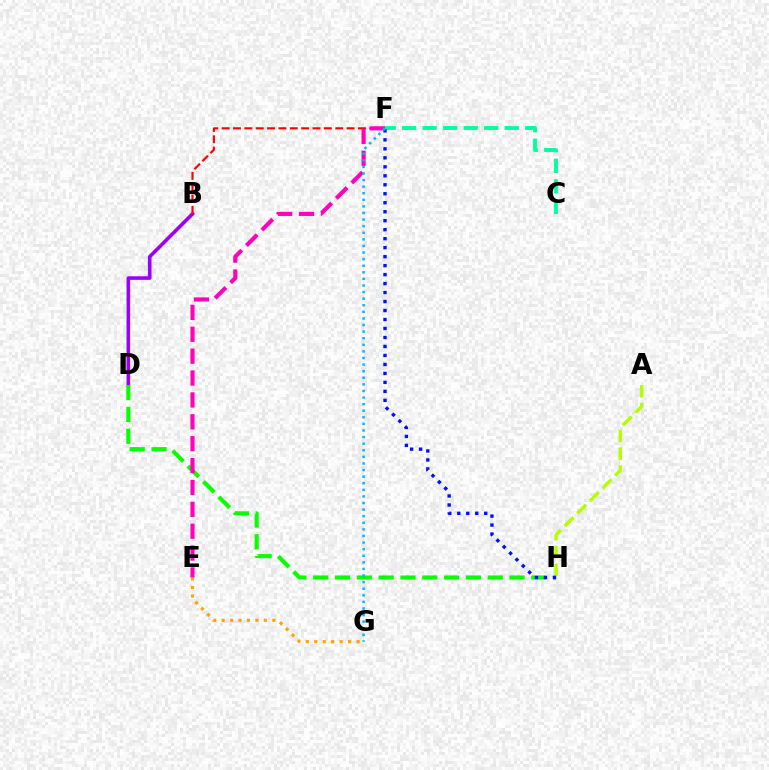{('A', 'H'): [{'color': '#b3ff00', 'line_style': 'dashed', 'thickness': 2.42}], ('C', 'F'): [{'color': '#00ff9d', 'line_style': 'dashed', 'thickness': 2.79}], ('E', 'G'): [{'color': '#ffa500', 'line_style': 'dotted', 'thickness': 2.3}], ('B', 'D'): [{'color': '#9b00ff', 'line_style': 'solid', 'thickness': 2.59}], ('D', 'H'): [{'color': '#08ff00', 'line_style': 'dashed', 'thickness': 2.96}], ('B', 'F'): [{'color': '#ff0000', 'line_style': 'dashed', 'thickness': 1.54}], ('F', 'H'): [{'color': '#0010ff', 'line_style': 'dotted', 'thickness': 2.44}], ('E', 'F'): [{'color': '#ff00bd', 'line_style': 'dashed', 'thickness': 2.97}], ('F', 'G'): [{'color': '#00b5ff', 'line_style': 'dotted', 'thickness': 1.79}]}